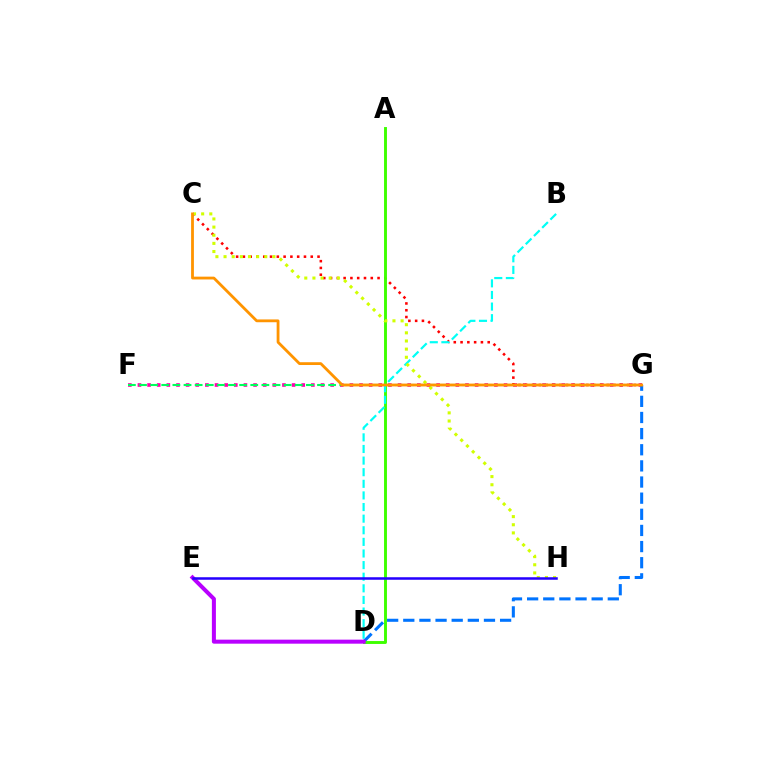{('F', 'G'): [{'color': '#ff00ac', 'line_style': 'dotted', 'thickness': 2.62}, {'color': '#00ff5c', 'line_style': 'dashed', 'thickness': 1.51}], ('D', 'G'): [{'color': '#0074ff', 'line_style': 'dashed', 'thickness': 2.19}], ('C', 'G'): [{'color': '#ff0000', 'line_style': 'dotted', 'thickness': 1.84}, {'color': '#ff9400', 'line_style': 'solid', 'thickness': 2.02}], ('A', 'D'): [{'color': '#3dff00', 'line_style': 'solid', 'thickness': 2.09}], ('D', 'E'): [{'color': '#b900ff', 'line_style': 'solid', 'thickness': 2.89}], ('B', 'D'): [{'color': '#00fff6', 'line_style': 'dashed', 'thickness': 1.58}], ('C', 'H'): [{'color': '#d1ff00', 'line_style': 'dotted', 'thickness': 2.21}], ('E', 'H'): [{'color': '#2500ff', 'line_style': 'solid', 'thickness': 1.82}]}